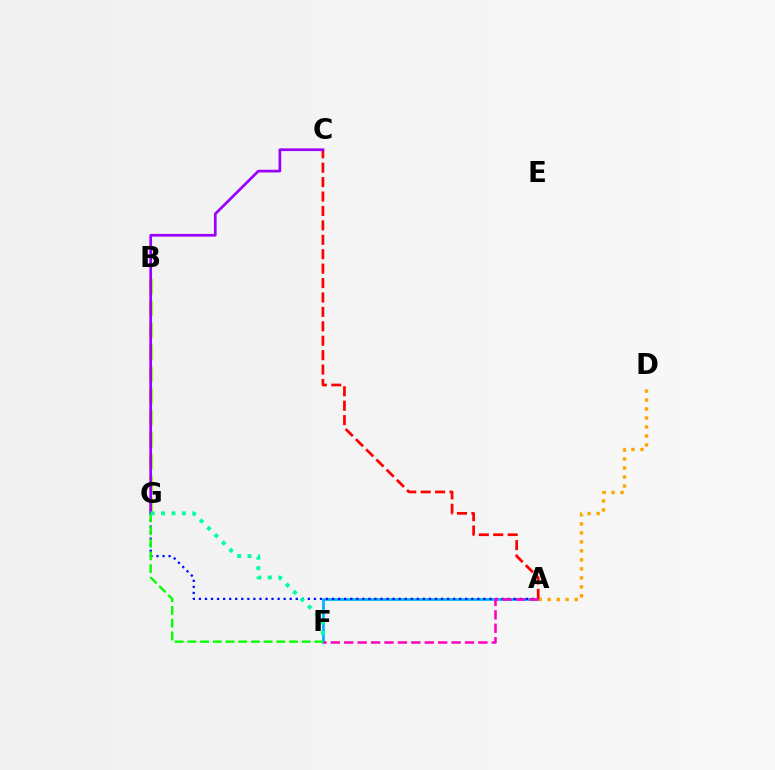{('B', 'G'): [{'color': '#b3ff00', 'line_style': 'dashed', 'thickness': 2.97}], ('A', 'F'): [{'color': '#00b5ff', 'line_style': 'solid', 'thickness': 1.98}, {'color': '#ff00bd', 'line_style': 'dashed', 'thickness': 1.82}], ('A', 'D'): [{'color': '#ffa500', 'line_style': 'dotted', 'thickness': 2.44}], ('A', 'G'): [{'color': '#0010ff', 'line_style': 'dotted', 'thickness': 1.64}], ('A', 'C'): [{'color': '#ff0000', 'line_style': 'dashed', 'thickness': 1.96}], ('C', 'G'): [{'color': '#9b00ff', 'line_style': 'solid', 'thickness': 1.94}], ('F', 'G'): [{'color': '#08ff00', 'line_style': 'dashed', 'thickness': 1.73}, {'color': '#00ff9d', 'line_style': 'dotted', 'thickness': 2.83}]}